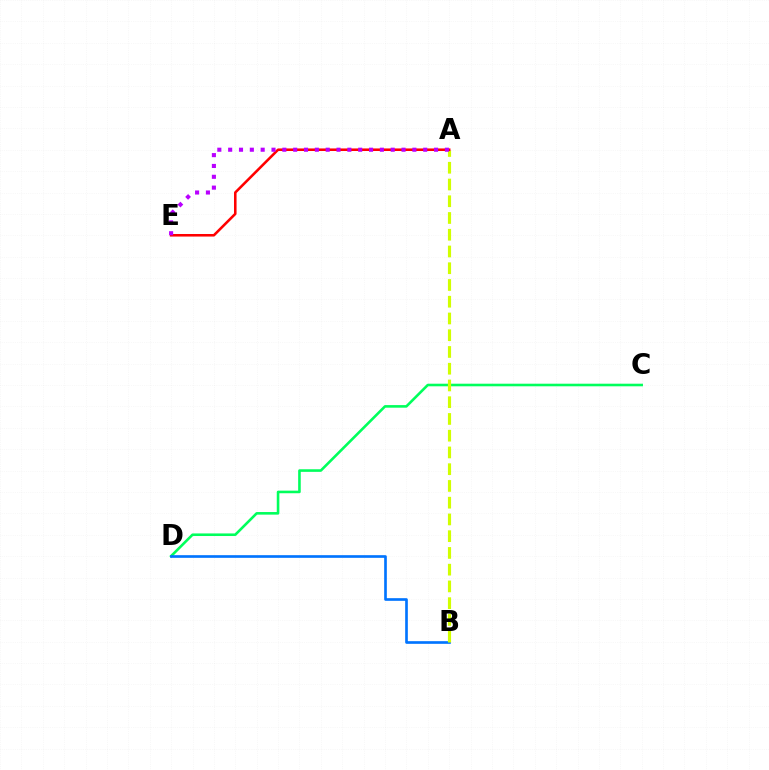{('C', 'D'): [{'color': '#00ff5c', 'line_style': 'solid', 'thickness': 1.87}], ('B', 'D'): [{'color': '#0074ff', 'line_style': 'solid', 'thickness': 1.92}], ('A', 'B'): [{'color': '#d1ff00', 'line_style': 'dashed', 'thickness': 2.28}], ('A', 'E'): [{'color': '#ff0000', 'line_style': 'solid', 'thickness': 1.85}, {'color': '#b900ff', 'line_style': 'dotted', 'thickness': 2.94}]}